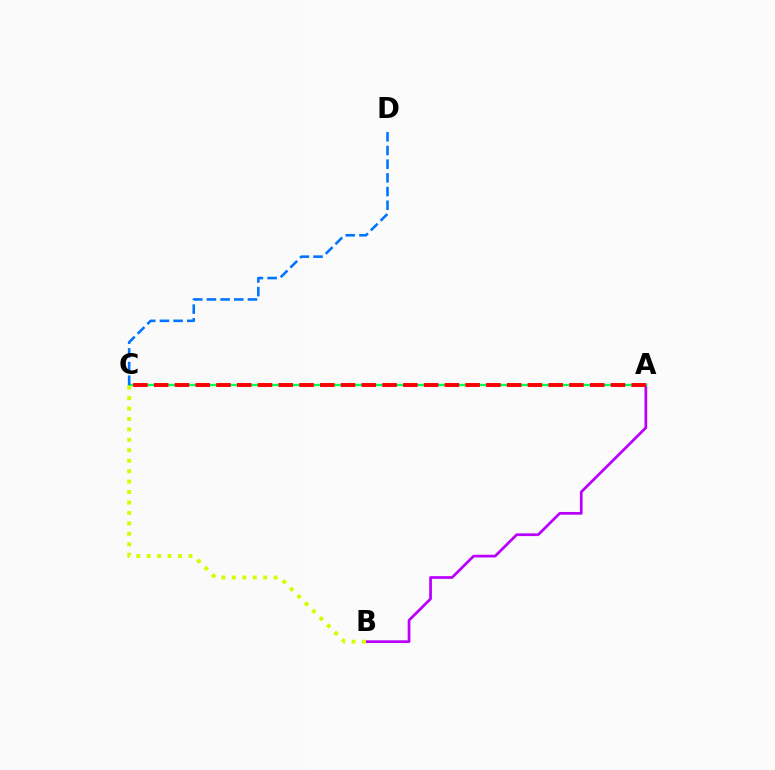{('A', 'B'): [{'color': '#b900ff', 'line_style': 'solid', 'thickness': 1.96}], ('A', 'C'): [{'color': '#00ff5c', 'line_style': 'solid', 'thickness': 1.73}, {'color': '#ff0000', 'line_style': 'dashed', 'thickness': 2.82}], ('C', 'D'): [{'color': '#0074ff', 'line_style': 'dashed', 'thickness': 1.86}], ('B', 'C'): [{'color': '#d1ff00', 'line_style': 'dotted', 'thickness': 2.84}]}